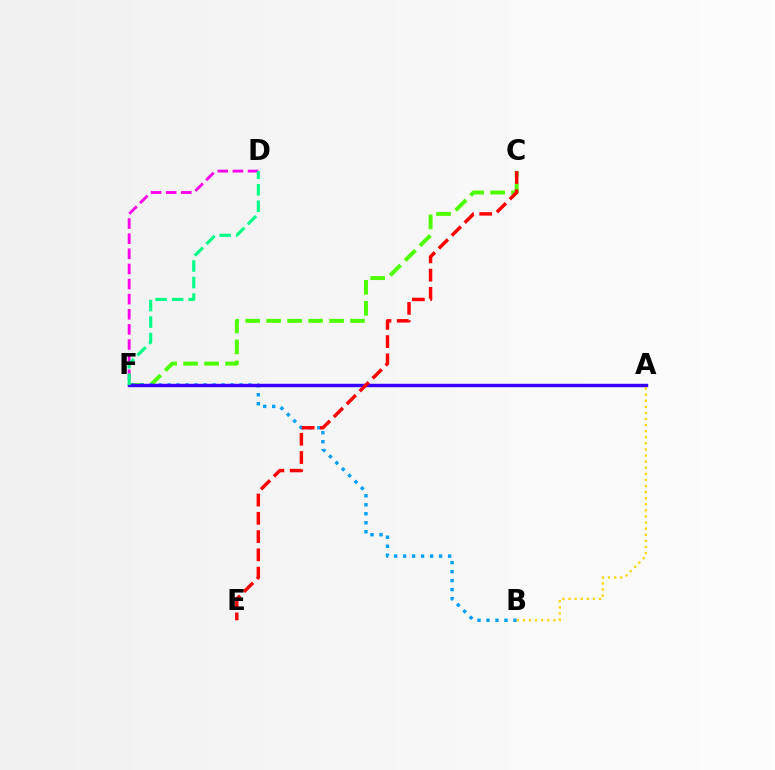{('C', 'F'): [{'color': '#4fff00', 'line_style': 'dashed', 'thickness': 2.85}], ('B', 'F'): [{'color': '#009eff', 'line_style': 'dotted', 'thickness': 2.44}], ('A', 'F'): [{'color': '#3700ff', 'line_style': 'solid', 'thickness': 2.46}], ('C', 'E'): [{'color': '#ff0000', 'line_style': 'dashed', 'thickness': 2.48}], ('A', 'B'): [{'color': '#ffd500', 'line_style': 'dotted', 'thickness': 1.65}], ('D', 'F'): [{'color': '#ff00ed', 'line_style': 'dashed', 'thickness': 2.05}, {'color': '#00ff86', 'line_style': 'dashed', 'thickness': 2.24}]}